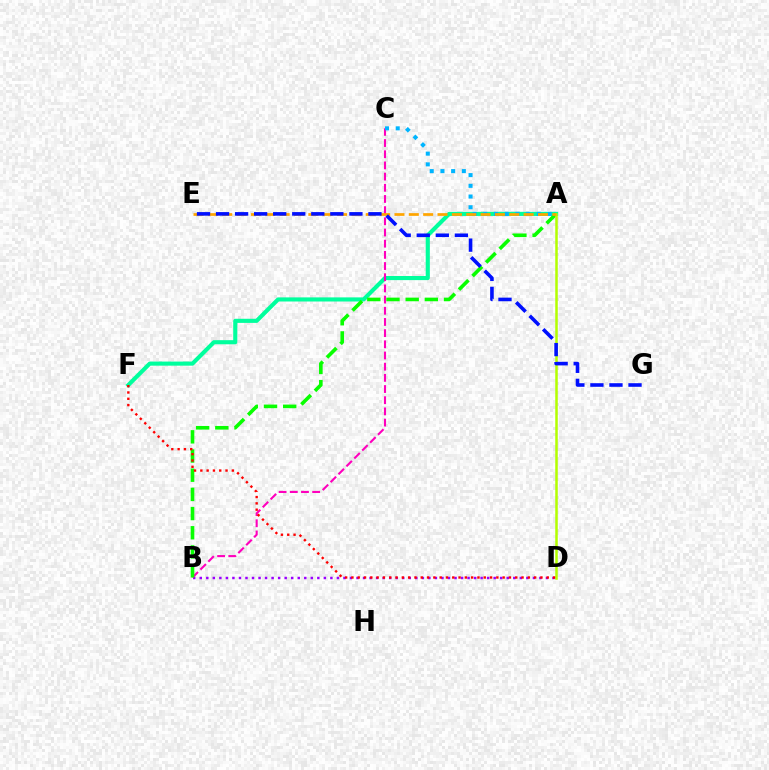{('A', 'F'): [{'color': '#00ff9d', 'line_style': 'solid', 'thickness': 2.96}], ('B', 'D'): [{'color': '#9b00ff', 'line_style': 'dotted', 'thickness': 1.77}], ('B', 'C'): [{'color': '#ff00bd', 'line_style': 'dashed', 'thickness': 1.52}], ('A', 'C'): [{'color': '#00b5ff', 'line_style': 'dotted', 'thickness': 2.91}], ('A', 'B'): [{'color': '#08ff00', 'line_style': 'dashed', 'thickness': 2.61}], ('A', 'D'): [{'color': '#b3ff00', 'line_style': 'solid', 'thickness': 1.81}], ('A', 'E'): [{'color': '#ffa500', 'line_style': 'dashed', 'thickness': 1.95}], ('D', 'F'): [{'color': '#ff0000', 'line_style': 'dotted', 'thickness': 1.71}], ('E', 'G'): [{'color': '#0010ff', 'line_style': 'dashed', 'thickness': 2.59}]}